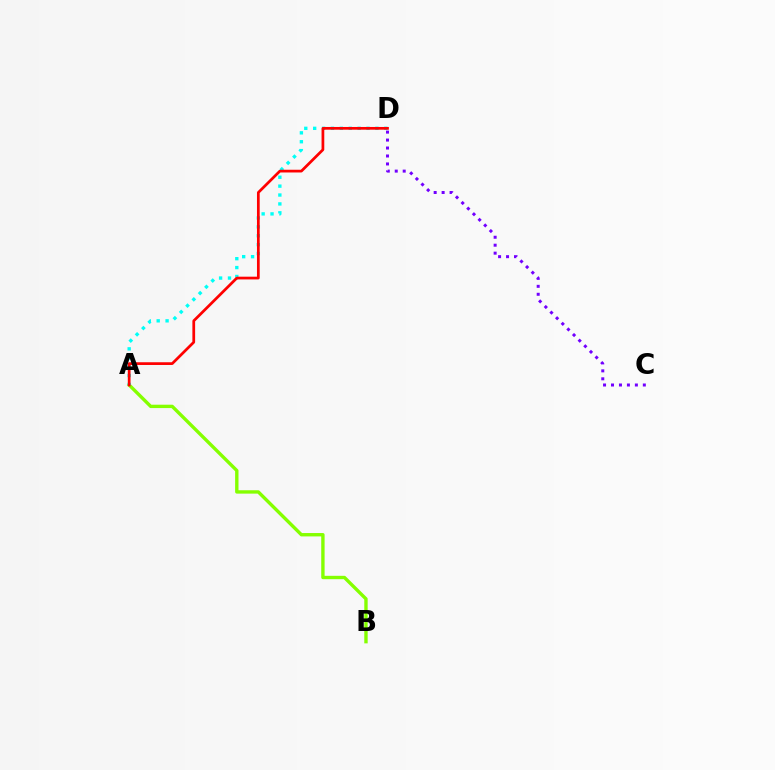{('A', 'B'): [{'color': '#84ff00', 'line_style': 'solid', 'thickness': 2.43}], ('A', 'D'): [{'color': '#00fff6', 'line_style': 'dotted', 'thickness': 2.42}, {'color': '#ff0000', 'line_style': 'solid', 'thickness': 1.97}], ('C', 'D'): [{'color': '#7200ff', 'line_style': 'dotted', 'thickness': 2.16}]}